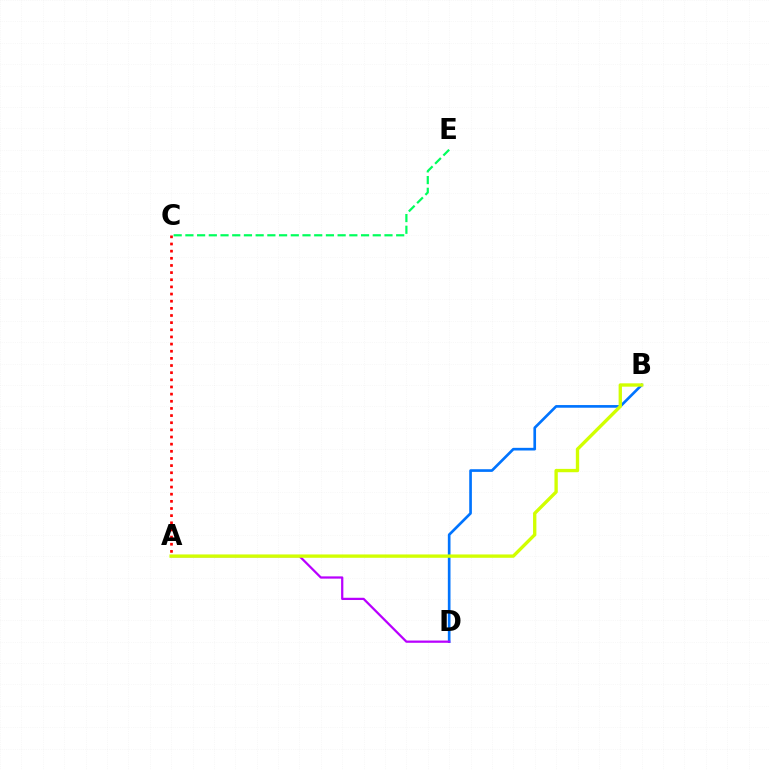{('C', 'E'): [{'color': '#00ff5c', 'line_style': 'dashed', 'thickness': 1.59}], ('B', 'D'): [{'color': '#0074ff', 'line_style': 'solid', 'thickness': 1.92}], ('A', 'D'): [{'color': '#b900ff', 'line_style': 'solid', 'thickness': 1.61}], ('A', 'B'): [{'color': '#d1ff00', 'line_style': 'solid', 'thickness': 2.4}], ('A', 'C'): [{'color': '#ff0000', 'line_style': 'dotted', 'thickness': 1.94}]}